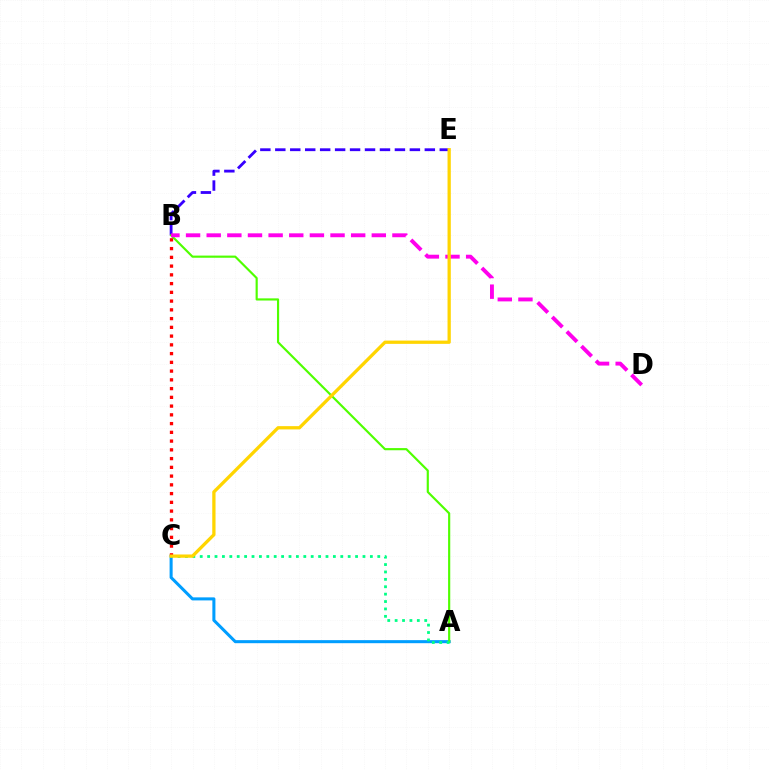{('B', 'E'): [{'color': '#3700ff', 'line_style': 'dashed', 'thickness': 2.03}], ('A', 'C'): [{'color': '#009eff', 'line_style': 'solid', 'thickness': 2.19}, {'color': '#00ff86', 'line_style': 'dotted', 'thickness': 2.01}], ('A', 'B'): [{'color': '#4fff00', 'line_style': 'solid', 'thickness': 1.56}], ('B', 'D'): [{'color': '#ff00ed', 'line_style': 'dashed', 'thickness': 2.8}], ('B', 'C'): [{'color': '#ff0000', 'line_style': 'dotted', 'thickness': 2.38}], ('C', 'E'): [{'color': '#ffd500', 'line_style': 'solid', 'thickness': 2.36}]}